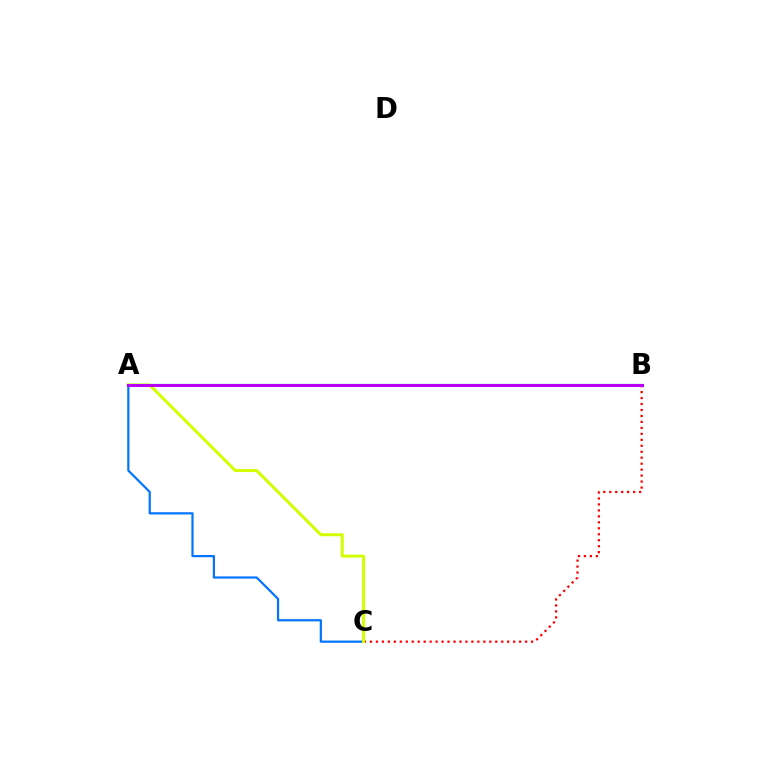{('B', 'C'): [{'color': '#ff0000', 'line_style': 'dotted', 'thickness': 1.62}], ('A', 'C'): [{'color': '#0074ff', 'line_style': 'solid', 'thickness': 1.59}, {'color': '#d1ff00', 'line_style': 'solid', 'thickness': 2.17}], ('A', 'B'): [{'color': '#00ff5c', 'line_style': 'solid', 'thickness': 1.65}, {'color': '#b900ff', 'line_style': 'solid', 'thickness': 2.19}]}